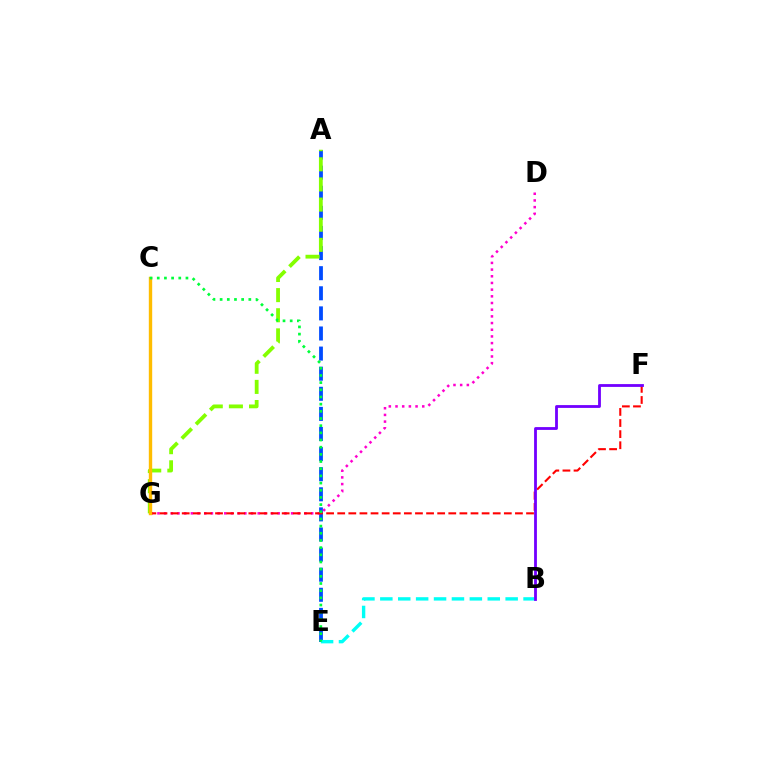{('A', 'E'): [{'color': '#004bff', 'line_style': 'dashed', 'thickness': 2.73}], ('D', 'G'): [{'color': '#ff00cf', 'line_style': 'dotted', 'thickness': 1.82}], ('A', 'G'): [{'color': '#84ff00', 'line_style': 'dashed', 'thickness': 2.73}], ('F', 'G'): [{'color': '#ff0000', 'line_style': 'dashed', 'thickness': 1.51}], ('B', 'E'): [{'color': '#00fff6', 'line_style': 'dashed', 'thickness': 2.43}], ('C', 'G'): [{'color': '#ffbd00', 'line_style': 'solid', 'thickness': 2.43}], ('C', 'E'): [{'color': '#00ff39', 'line_style': 'dotted', 'thickness': 1.95}], ('B', 'F'): [{'color': '#7200ff', 'line_style': 'solid', 'thickness': 2.03}]}